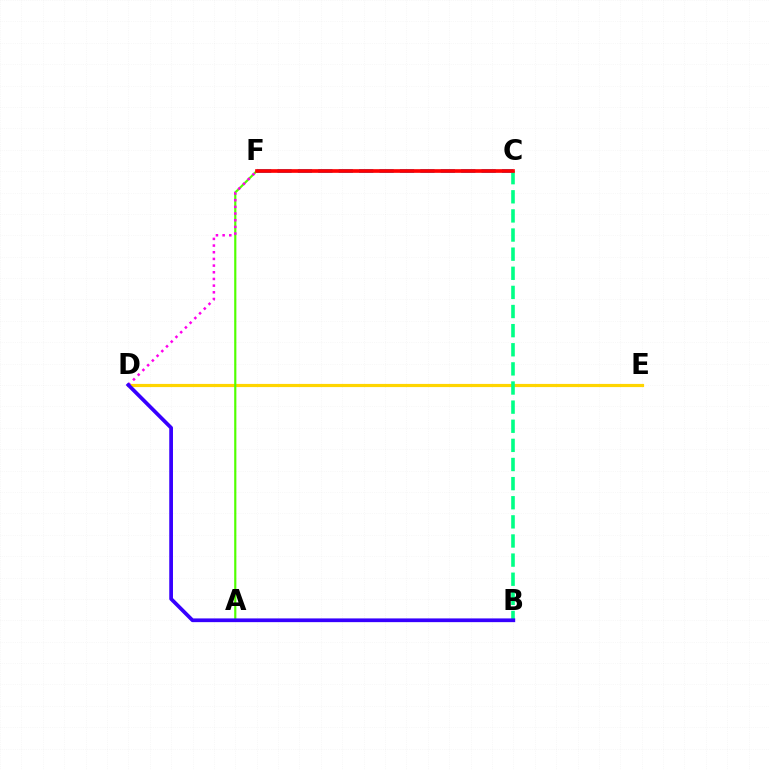{('D', 'E'): [{'color': '#ffd500', 'line_style': 'solid', 'thickness': 2.29}], ('B', 'C'): [{'color': '#00ff86', 'line_style': 'dashed', 'thickness': 2.6}], ('A', 'F'): [{'color': '#4fff00', 'line_style': 'solid', 'thickness': 1.56}], ('D', 'F'): [{'color': '#ff00ed', 'line_style': 'dotted', 'thickness': 1.81}], ('B', 'D'): [{'color': '#3700ff', 'line_style': 'solid', 'thickness': 2.68}], ('C', 'F'): [{'color': '#009eff', 'line_style': 'dashed', 'thickness': 2.77}, {'color': '#ff0000', 'line_style': 'solid', 'thickness': 2.64}]}